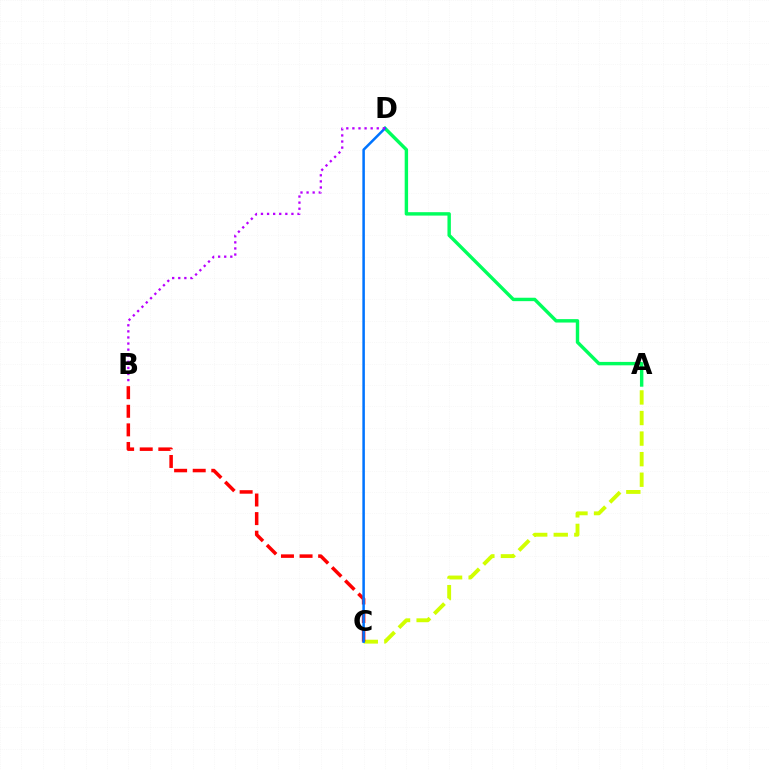{('A', 'D'): [{'color': '#00ff5c', 'line_style': 'solid', 'thickness': 2.46}], ('A', 'C'): [{'color': '#d1ff00', 'line_style': 'dashed', 'thickness': 2.79}], ('B', 'C'): [{'color': '#ff0000', 'line_style': 'dashed', 'thickness': 2.53}], ('C', 'D'): [{'color': '#0074ff', 'line_style': 'solid', 'thickness': 1.82}], ('B', 'D'): [{'color': '#b900ff', 'line_style': 'dotted', 'thickness': 1.65}]}